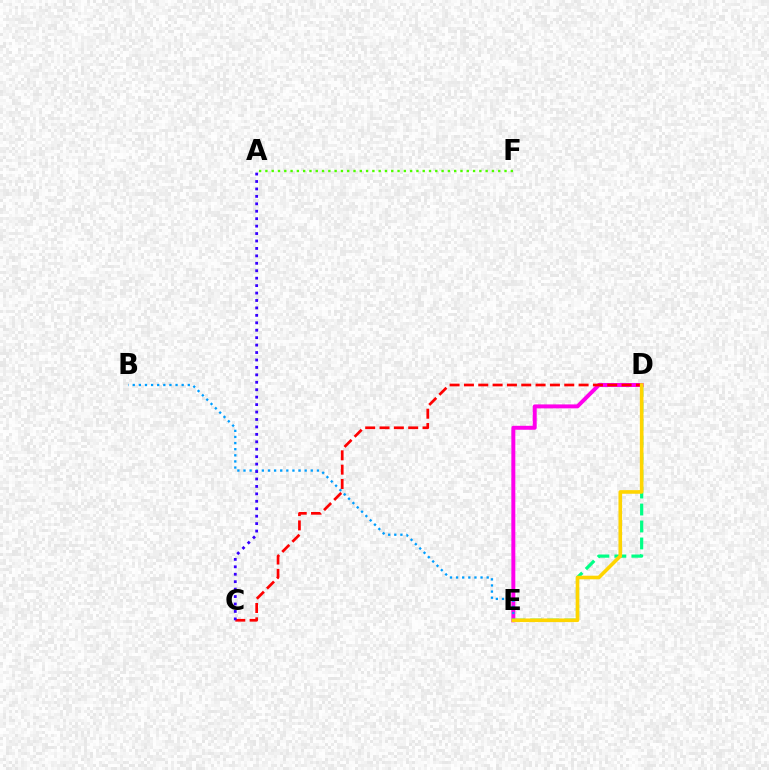{('D', 'E'): [{'color': '#00ff86', 'line_style': 'dashed', 'thickness': 2.31}, {'color': '#ff00ed', 'line_style': 'solid', 'thickness': 2.85}, {'color': '#ffd500', 'line_style': 'solid', 'thickness': 2.6}], ('B', 'E'): [{'color': '#009eff', 'line_style': 'dotted', 'thickness': 1.66}], ('C', 'D'): [{'color': '#ff0000', 'line_style': 'dashed', 'thickness': 1.95}], ('A', 'C'): [{'color': '#3700ff', 'line_style': 'dotted', 'thickness': 2.02}], ('A', 'F'): [{'color': '#4fff00', 'line_style': 'dotted', 'thickness': 1.71}]}